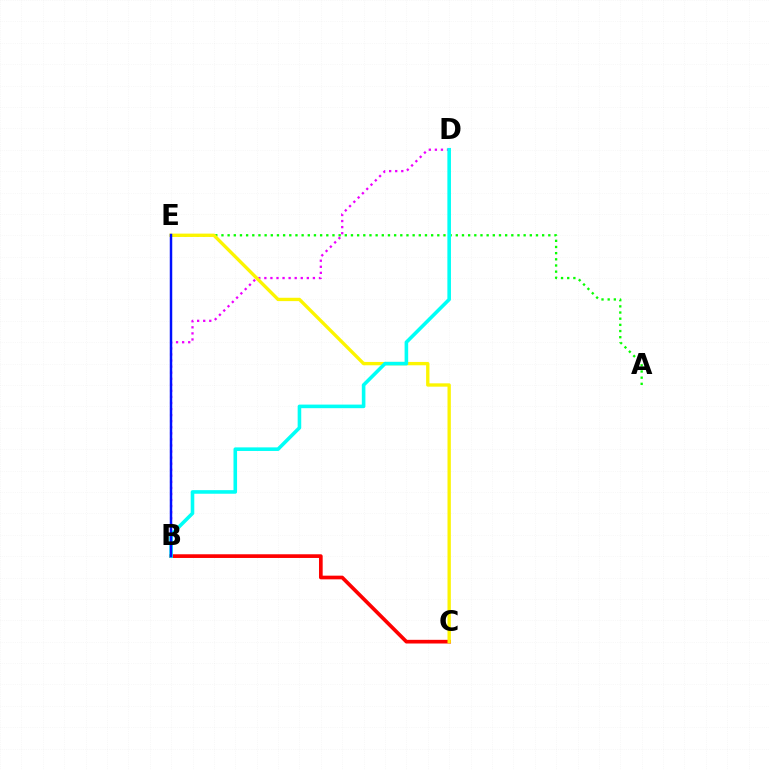{('B', 'D'): [{'color': '#ee00ff', 'line_style': 'dotted', 'thickness': 1.65}, {'color': '#00fff6', 'line_style': 'solid', 'thickness': 2.58}], ('A', 'E'): [{'color': '#08ff00', 'line_style': 'dotted', 'thickness': 1.68}], ('B', 'C'): [{'color': '#ff0000', 'line_style': 'solid', 'thickness': 2.65}], ('C', 'E'): [{'color': '#fcf500', 'line_style': 'solid', 'thickness': 2.4}], ('B', 'E'): [{'color': '#0010ff', 'line_style': 'solid', 'thickness': 1.78}]}